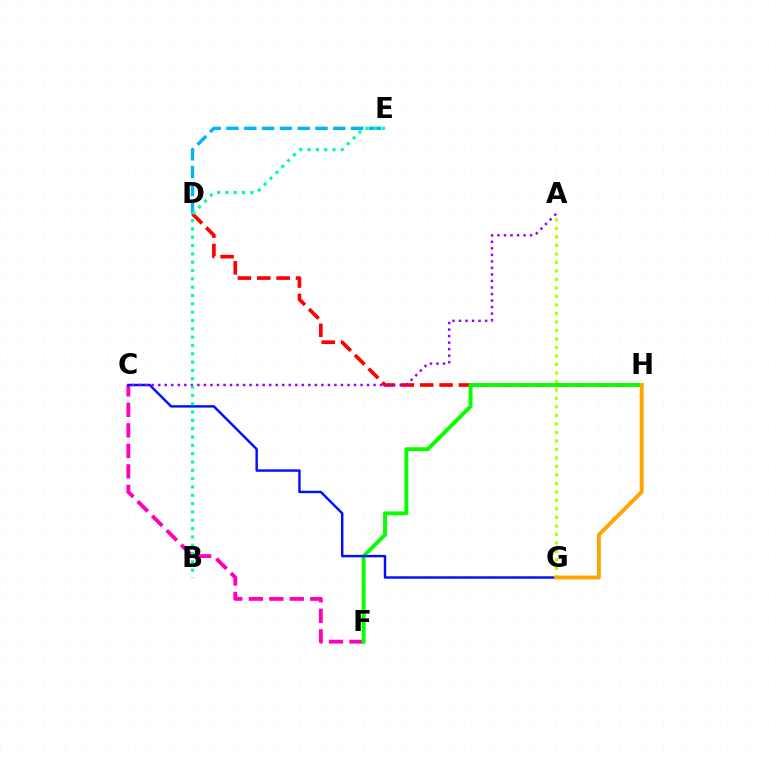{('C', 'F'): [{'color': '#ff00bd', 'line_style': 'dashed', 'thickness': 2.78}], ('D', 'H'): [{'color': '#ff0000', 'line_style': 'dashed', 'thickness': 2.63}], ('D', 'E'): [{'color': '#00b5ff', 'line_style': 'dashed', 'thickness': 2.42}], ('F', 'H'): [{'color': '#08ff00', 'line_style': 'solid', 'thickness': 2.8}], ('C', 'G'): [{'color': '#0010ff', 'line_style': 'solid', 'thickness': 1.75}], ('A', 'C'): [{'color': '#9b00ff', 'line_style': 'dotted', 'thickness': 1.77}], ('A', 'G'): [{'color': '#b3ff00', 'line_style': 'dotted', 'thickness': 2.31}], ('B', 'E'): [{'color': '#00ff9d', 'line_style': 'dotted', 'thickness': 2.26}], ('G', 'H'): [{'color': '#ffa500', 'line_style': 'solid', 'thickness': 2.79}]}